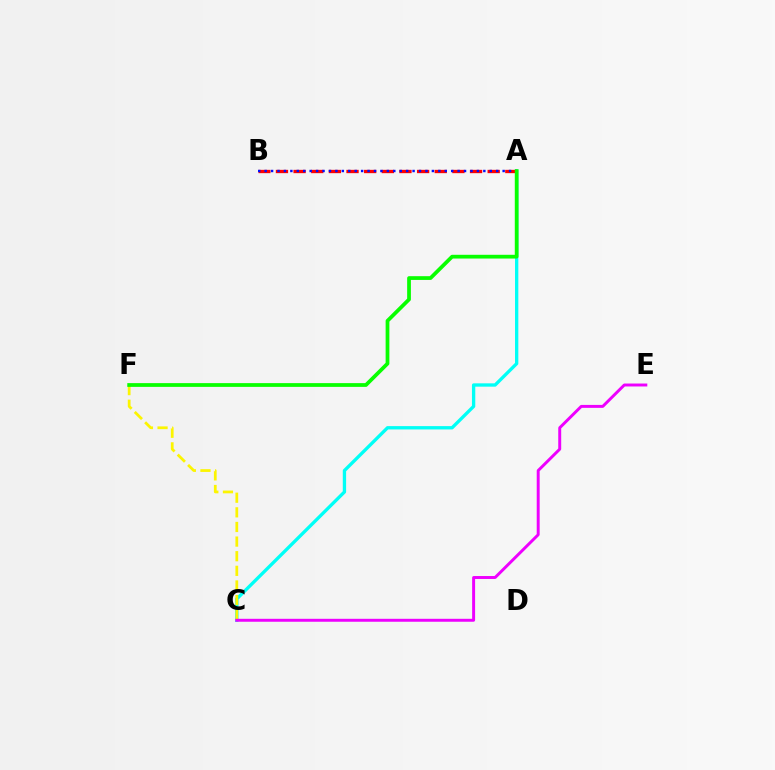{('A', 'C'): [{'color': '#00fff6', 'line_style': 'solid', 'thickness': 2.4}], ('A', 'B'): [{'color': '#ff0000', 'line_style': 'dashed', 'thickness': 2.4}, {'color': '#0010ff', 'line_style': 'dotted', 'thickness': 1.75}], ('C', 'F'): [{'color': '#fcf500', 'line_style': 'dashed', 'thickness': 1.99}], ('A', 'F'): [{'color': '#08ff00', 'line_style': 'solid', 'thickness': 2.7}], ('C', 'E'): [{'color': '#ee00ff', 'line_style': 'solid', 'thickness': 2.12}]}